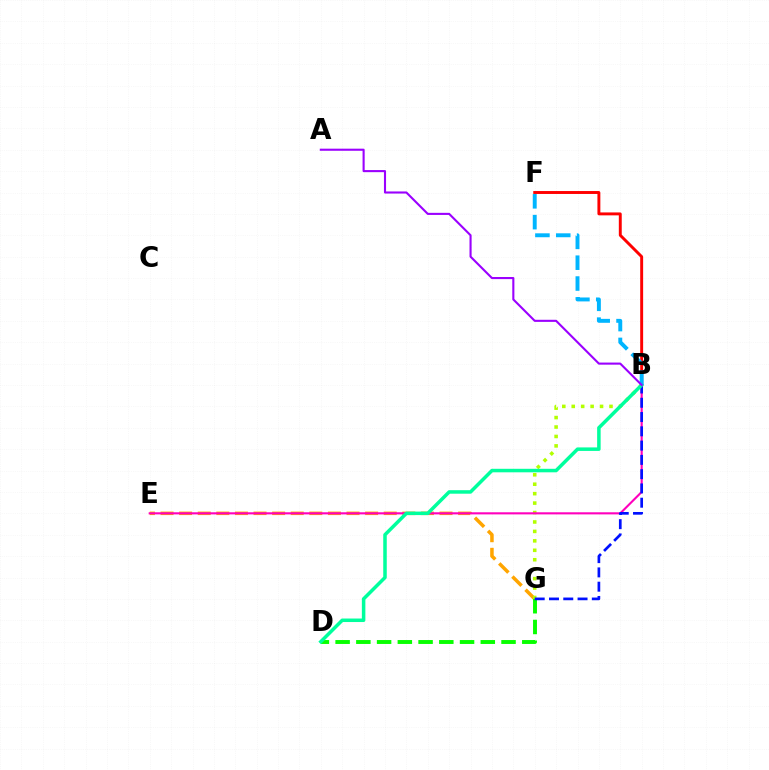{('E', 'G'): [{'color': '#ffa500', 'line_style': 'dashed', 'thickness': 2.53}], ('B', 'G'): [{'color': '#b3ff00', 'line_style': 'dotted', 'thickness': 2.56}, {'color': '#0010ff', 'line_style': 'dashed', 'thickness': 1.94}], ('B', 'E'): [{'color': '#ff00bd', 'line_style': 'solid', 'thickness': 1.52}], ('D', 'G'): [{'color': '#08ff00', 'line_style': 'dashed', 'thickness': 2.82}], ('B', 'F'): [{'color': '#ff0000', 'line_style': 'solid', 'thickness': 2.11}, {'color': '#00b5ff', 'line_style': 'dashed', 'thickness': 2.83}], ('B', 'D'): [{'color': '#00ff9d', 'line_style': 'solid', 'thickness': 2.53}], ('A', 'B'): [{'color': '#9b00ff', 'line_style': 'solid', 'thickness': 1.51}]}